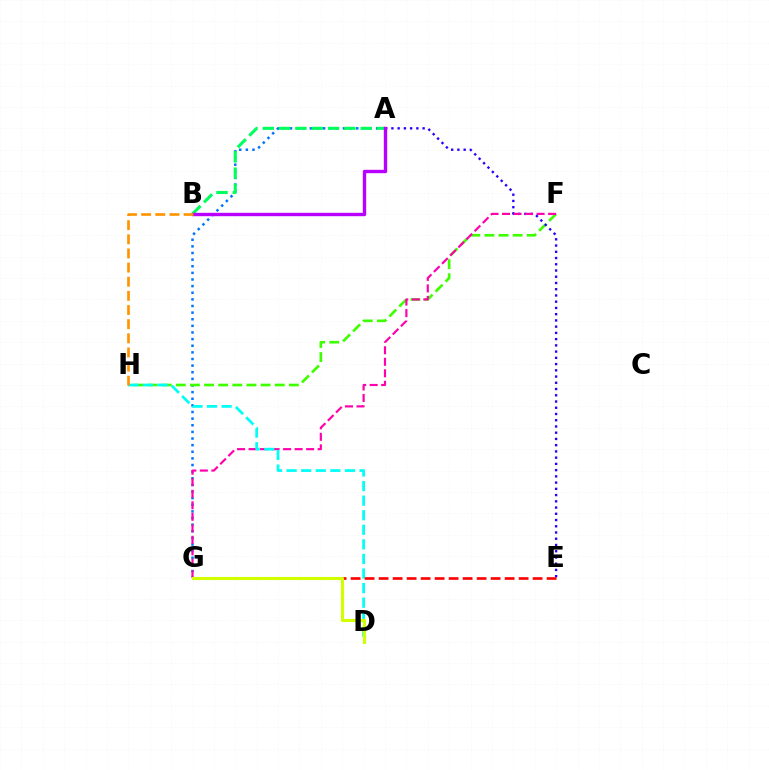{('A', 'G'): [{'color': '#0074ff', 'line_style': 'dotted', 'thickness': 1.8}], ('F', 'H'): [{'color': '#3dff00', 'line_style': 'dashed', 'thickness': 1.92}], ('A', 'E'): [{'color': '#2500ff', 'line_style': 'dotted', 'thickness': 1.69}], ('F', 'G'): [{'color': '#ff00ac', 'line_style': 'dashed', 'thickness': 1.56}], ('A', 'B'): [{'color': '#00ff5c', 'line_style': 'dashed', 'thickness': 2.22}, {'color': '#b900ff', 'line_style': 'solid', 'thickness': 2.43}], ('D', 'H'): [{'color': '#00fff6', 'line_style': 'dashed', 'thickness': 1.98}], ('B', 'H'): [{'color': '#ff9400', 'line_style': 'dashed', 'thickness': 1.92}], ('E', 'G'): [{'color': '#ff0000', 'line_style': 'dashed', 'thickness': 1.9}], ('D', 'G'): [{'color': '#d1ff00', 'line_style': 'solid', 'thickness': 2.24}]}